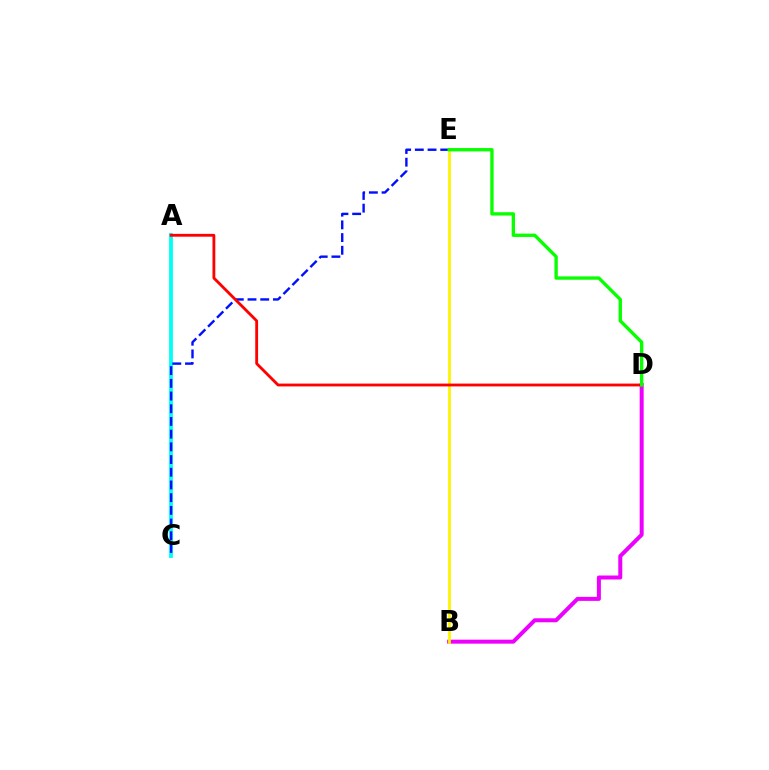{('B', 'D'): [{'color': '#ee00ff', 'line_style': 'solid', 'thickness': 2.87}], ('A', 'C'): [{'color': '#00fff6', 'line_style': 'solid', 'thickness': 2.76}], ('B', 'E'): [{'color': '#fcf500', 'line_style': 'solid', 'thickness': 1.99}], ('C', 'E'): [{'color': '#0010ff', 'line_style': 'dashed', 'thickness': 1.73}], ('A', 'D'): [{'color': '#ff0000', 'line_style': 'solid', 'thickness': 2.04}], ('D', 'E'): [{'color': '#08ff00', 'line_style': 'solid', 'thickness': 2.41}]}